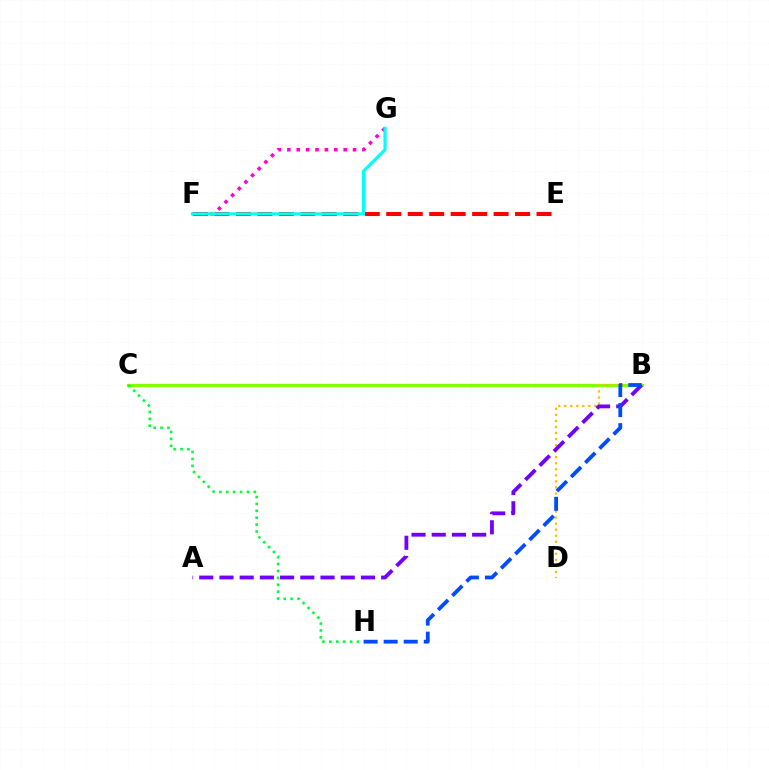{('B', 'C'): [{'color': '#84ff00', 'line_style': 'solid', 'thickness': 2.31}], ('E', 'F'): [{'color': '#ff0000', 'line_style': 'dashed', 'thickness': 2.92}], ('F', 'G'): [{'color': '#ff00cf', 'line_style': 'dotted', 'thickness': 2.55}, {'color': '#00fff6', 'line_style': 'solid', 'thickness': 2.26}], ('C', 'H'): [{'color': '#00ff39', 'line_style': 'dotted', 'thickness': 1.88}], ('B', 'D'): [{'color': '#ffbd00', 'line_style': 'dotted', 'thickness': 1.64}], ('A', 'B'): [{'color': '#7200ff', 'line_style': 'dashed', 'thickness': 2.75}], ('B', 'H'): [{'color': '#004bff', 'line_style': 'dashed', 'thickness': 2.72}]}